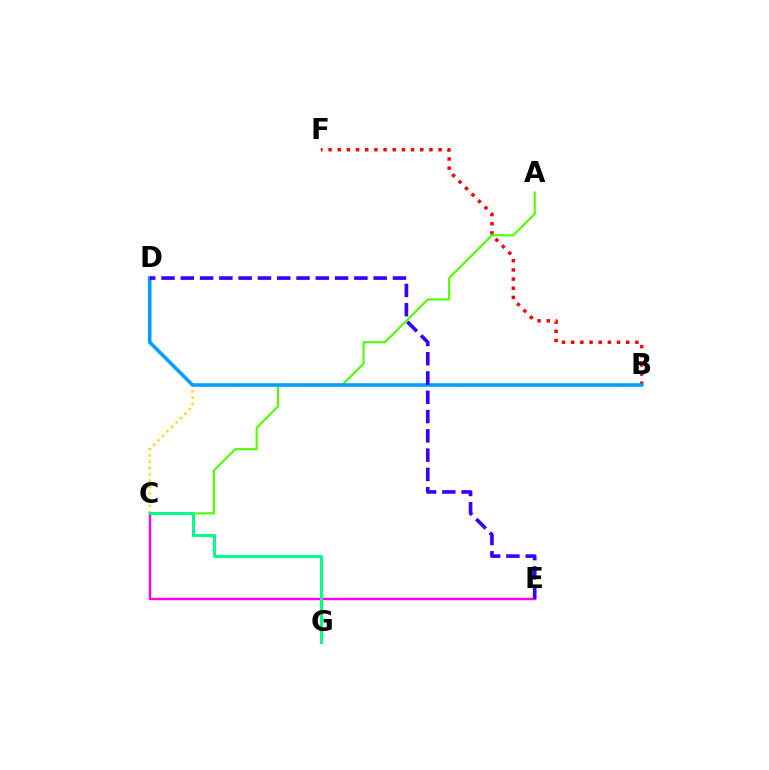{('C', 'E'): [{'color': '#ff00ed', 'line_style': 'solid', 'thickness': 1.74}], ('B', 'F'): [{'color': '#ff0000', 'line_style': 'dotted', 'thickness': 2.49}], ('B', 'C'): [{'color': '#ffd500', 'line_style': 'dotted', 'thickness': 1.71}], ('A', 'C'): [{'color': '#4fff00', 'line_style': 'solid', 'thickness': 1.53}], ('C', 'G'): [{'color': '#00ff86', 'line_style': 'solid', 'thickness': 2.18}], ('B', 'D'): [{'color': '#009eff', 'line_style': 'solid', 'thickness': 2.56}], ('D', 'E'): [{'color': '#3700ff', 'line_style': 'dashed', 'thickness': 2.62}]}